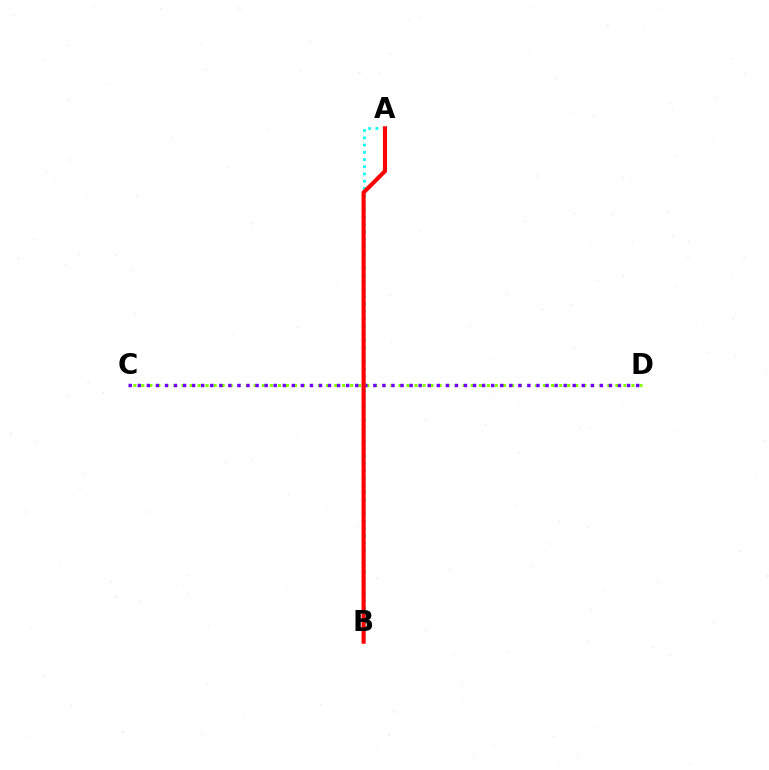{('C', 'D'): [{'color': '#84ff00', 'line_style': 'dotted', 'thickness': 2.18}, {'color': '#7200ff', 'line_style': 'dotted', 'thickness': 2.46}], ('A', 'B'): [{'color': '#00fff6', 'line_style': 'dotted', 'thickness': 1.97}, {'color': '#ff0000', 'line_style': 'solid', 'thickness': 2.96}]}